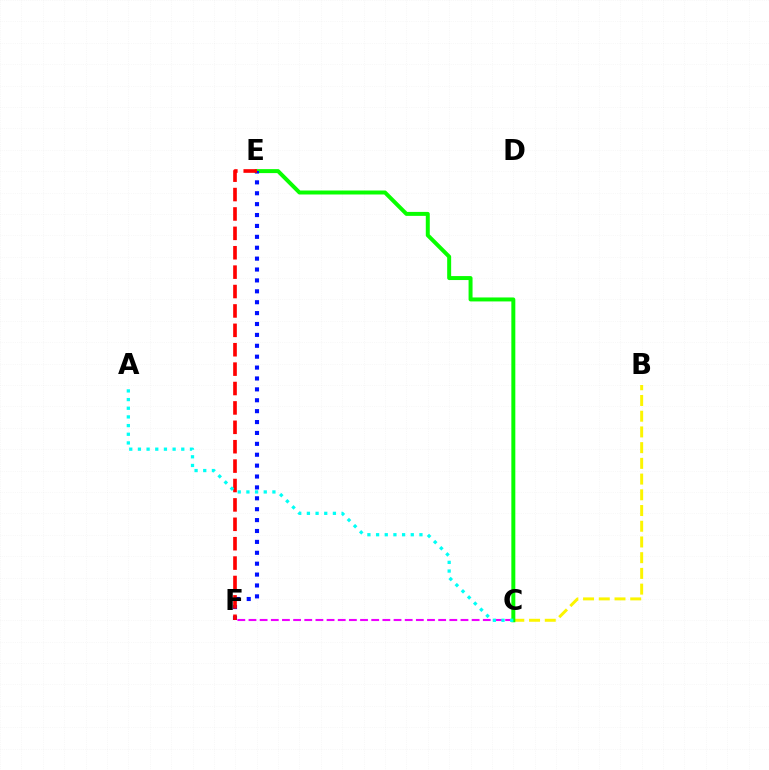{('B', 'C'): [{'color': '#fcf500', 'line_style': 'dashed', 'thickness': 2.14}], ('C', 'F'): [{'color': '#ee00ff', 'line_style': 'dashed', 'thickness': 1.52}], ('C', 'E'): [{'color': '#08ff00', 'line_style': 'solid', 'thickness': 2.86}], ('E', 'F'): [{'color': '#0010ff', 'line_style': 'dotted', 'thickness': 2.96}, {'color': '#ff0000', 'line_style': 'dashed', 'thickness': 2.63}], ('A', 'C'): [{'color': '#00fff6', 'line_style': 'dotted', 'thickness': 2.36}]}